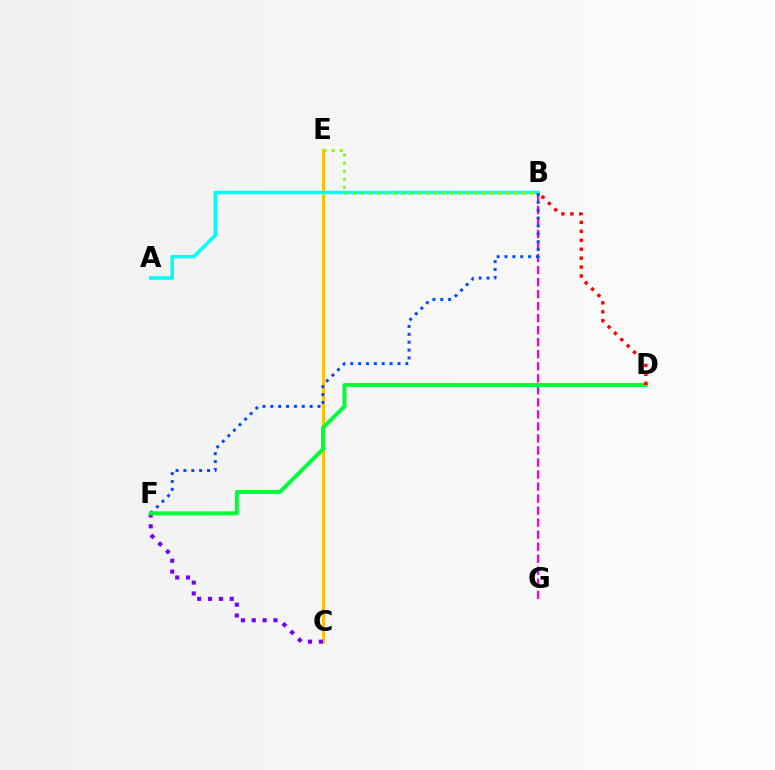{('C', 'E'): [{'color': '#ffbd00', 'line_style': 'solid', 'thickness': 2.08}], ('A', 'B'): [{'color': '#00fff6', 'line_style': 'solid', 'thickness': 2.53}], ('B', 'E'): [{'color': '#84ff00', 'line_style': 'dotted', 'thickness': 2.19}], ('C', 'F'): [{'color': '#7200ff', 'line_style': 'dotted', 'thickness': 2.95}], ('B', 'G'): [{'color': '#ff00cf', 'line_style': 'dashed', 'thickness': 1.63}], ('B', 'F'): [{'color': '#004bff', 'line_style': 'dotted', 'thickness': 2.14}], ('D', 'F'): [{'color': '#00ff39', 'line_style': 'solid', 'thickness': 2.86}], ('B', 'D'): [{'color': '#ff0000', 'line_style': 'dotted', 'thickness': 2.43}]}